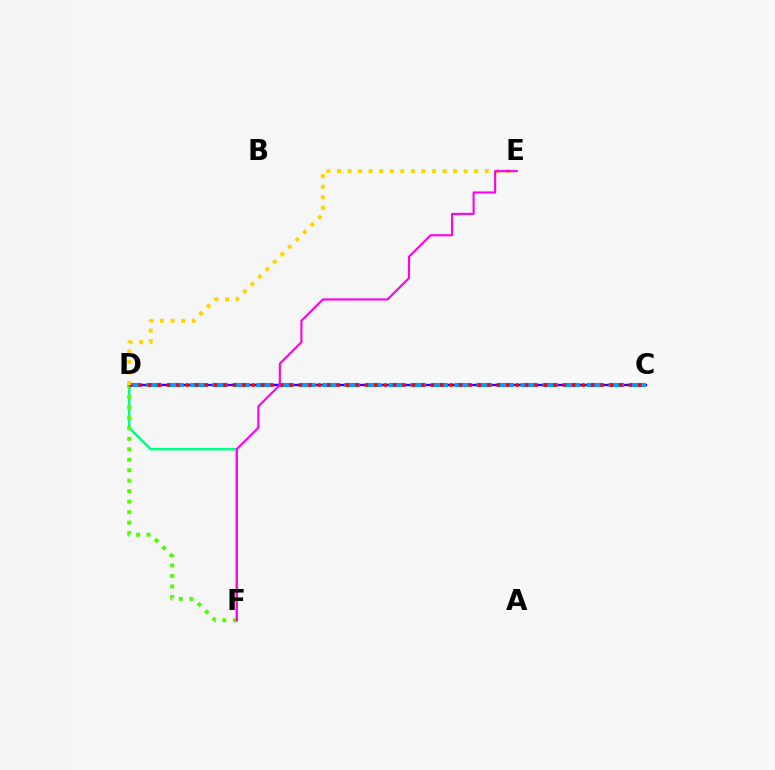{('C', 'D'): [{'color': '#3700ff', 'line_style': 'solid', 'thickness': 1.72}, {'color': '#009eff', 'line_style': 'dashed', 'thickness': 2.99}, {'color': '#ff0000', 'line_style': 'dotted', 'thickness': 2.56}], ('D', 'F'): [{'color': '#00ff86', 'line_style': 'solid', 'thickness': 1.82}, {'color': '#4fff00', 'line_style': 'dotted', 'thickness': 2.85}], ('D', 'E'): [{'color': '#ffd500', 'line_style': 'dotted', 'thickness': 2.87}], ('E', 'F'): [{'color': '#ff00ed', 'line_style': 'solid', 'thickness': 1.52}]}